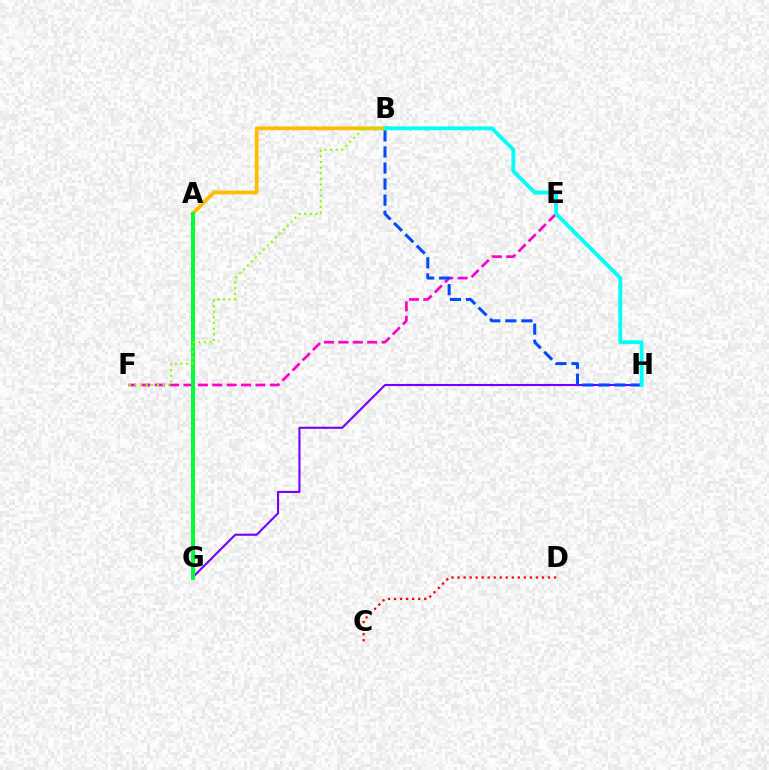{('G', 'H'): [{'color': '#7200ff', 'line_style': 'solid', 'thickness': 1.51}], ('E', 'F'): [{'color': '#ff00cf', 'line_style': 'dashed', 'thickness': 1.95}], ('B', 'H'): [{'color': '#004bff', 'line_style': 'dashed', 'thickness': 2.18}, {'color': '#00fff6', 'line_style': 'solid', 'thickness': 2.77}], ('A', 'B'): [{'color': '#ffbd00', 'line_style': 'solid', 'thickness': 2.72}], ('A', 'G'): [{'color': '#00ff39', 'line_style': 'solid', 'thickness': 2.86}], ('C', 'D'): [{'color': '#ff0000', 'line_style': 'dotted', 'thickness': 1.64}], ('B', 'F'): [{'color': '#84ff00', 'line_style': 'dotted', 'thickness': 1.53}]}